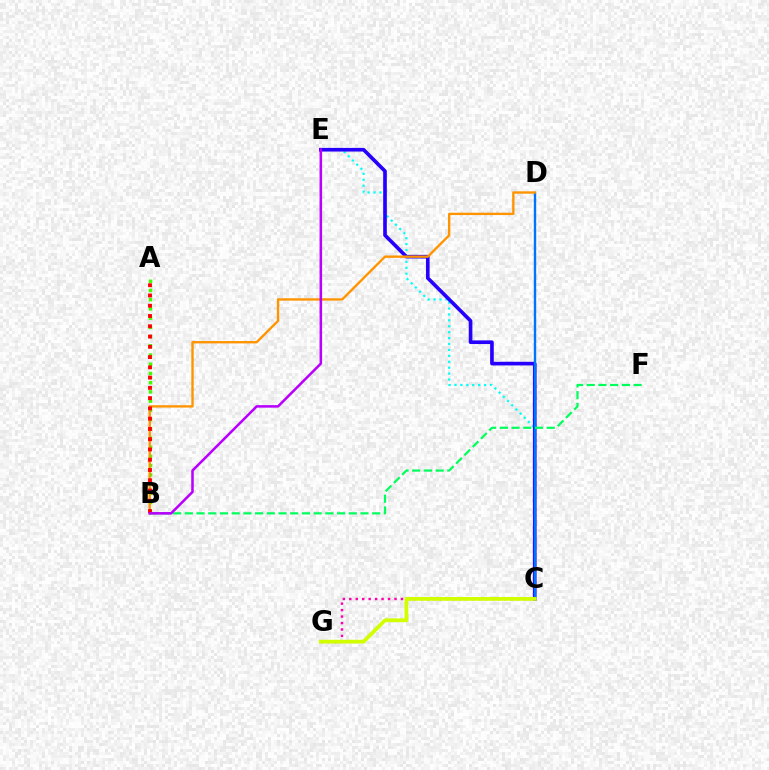{('C', 'E'): [{'color': '#00fff6', 'line_style': 'dotted', 'thickness': 1.61}, {'color': '#2500ff', 'line_style': 'solid', 'thickness': 2.62}], ('C', 'D'): [{'color': '#0074ff', 'line_style': 'solid', 'thickness': 1.72}], ('A', 'B'): [{'color': '#3dff00', 'line_style': 'dotted', 'thickness': 2.51}, {'color': '#ff0000', 'line_style': 'dotted', 'thickness': 2.79}], ('B', 'D'): [{'color': '#ff9400', 'line_style': 'solid', 'thickness': 1.7}], ('B', 'F'): [{'color': '#00ff5c', 'line_style': 'dashed', 'thickness': 1.59}], ('C', 'G'): [{'color': '#ff00ac', 'line_style': 'dotted', 'thickness': 1.76}, {'color': '#d1ff00', 'line_style': 'solid', 'thickness': 2.71}], ('B', 'E'): [{'color': '#b900ff', 'line_style': 'solid', 'thickness': 1.83}]}